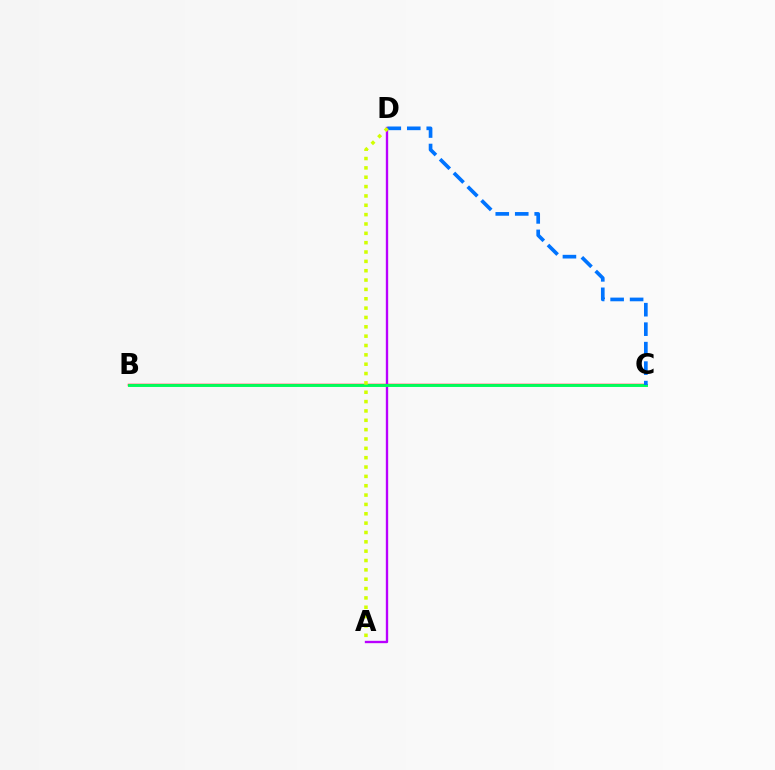{('B', 'C'): [{'color': '#ff0000', 'line_style': 'solid', 'thickness': 1.77}, {'color': '#00ff5c', 'line_style': 'solid', 'thickness': 2.09}], ('A', 'D'): [{'color': '#b900ff', 'line_style': 'solid', 'thickness': 1.7}, {'color': '#d1ff00', 'line_style': 'dotted', 'thickness': 2.54}], ('C', 'D'): [{'color': '#0074ff', 'line_style': 'dashed', 'thickness': 2.65}]}